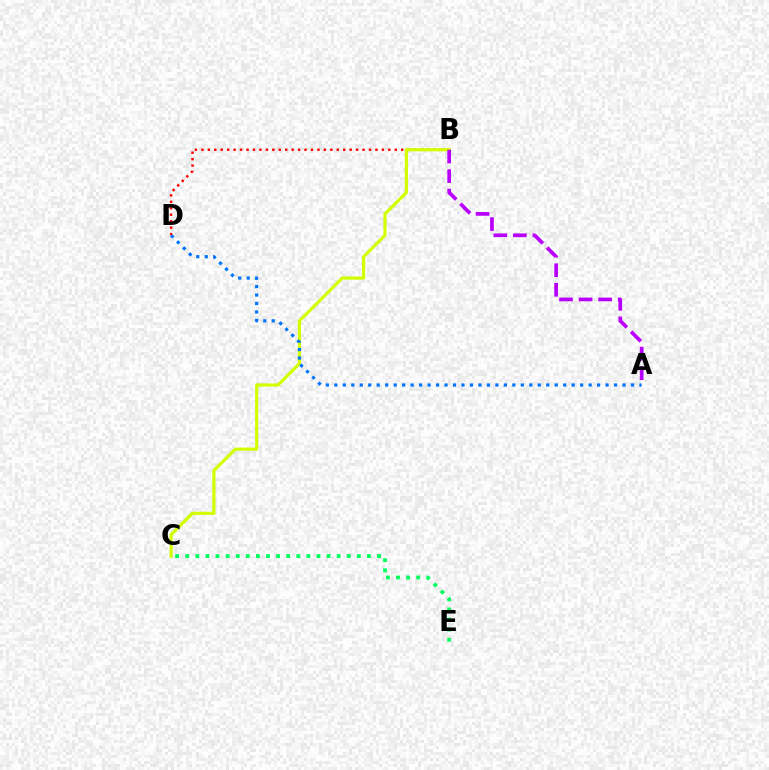{('B', 'D'): [{'color': '#ff0000', 'line_style': 'dotted', 'thickness': 1.75}], ('B', 'C'): [{'color': '#d1ff00', 'line_style': 'solid', 'thickness': 2.29}], ('C', 'E'): [{'color': '#00ff5c', 'line_style': 'dotted', 'thickness': 2.74}], ('A', 'D'): [{'color': '#0074ff', 'line_style': 'dotted', 'thickness': 2.3}], ('A', 'B'): [{'color': '#b900ff', 'line_style': 'dashed', 'thickness': 2.66}]}